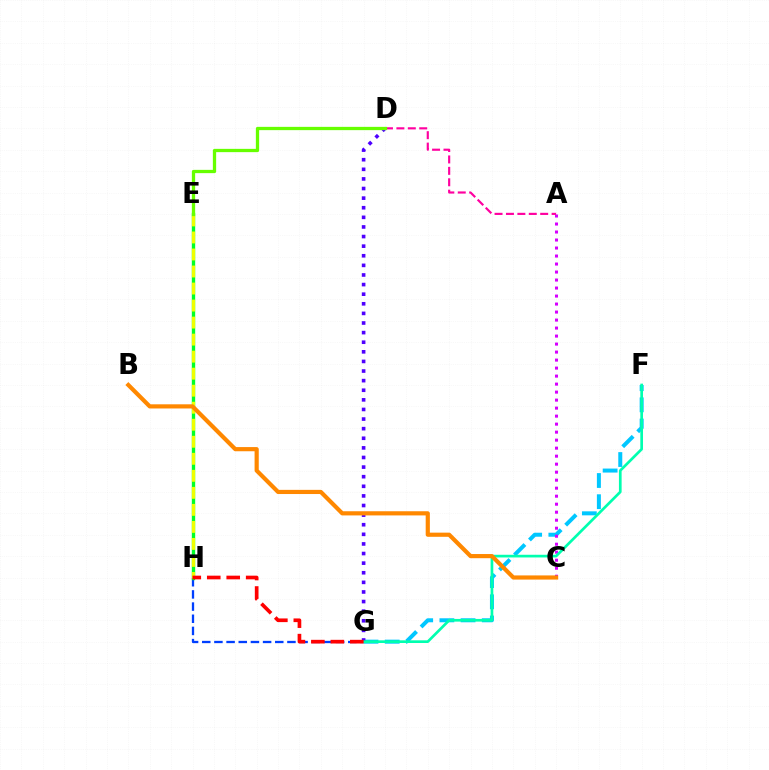{('F', 'G'): [{'color': '#00c7ff', 'line_style': 'dashed', 'thickness': 2.88}, {'color': '#00ffaf', 'line_style': 'solid', 'thickness': 1.93}], ('G', 'H'): [{'color': '#003fff', 'line_style': 'dashed', 'thickness': 1.65}, {'color': '#ff0000', 'line_style': 'dashed', 'thickness': 2.65}], ('D', 'G'): [{'color': '#4f00ff', 'line_style': 'dotted', 'thickness': 2.61}], ('A', 'C'): [{'color': '#d600ff', 'line_style': 'dotted', 'thickness': 2.17}], ('E', 'H'): [{'color': '#00ff27', 'line_style': 'solid', 'thickness': 2.43}, {'color': '#eeff00', 'line_style': 'dashed', 'thickness': 2.31}], ('A', 'D'): [{'color': '#ff00a0', 'line_style': 'dashed', 'thickness': 1.55}], ('D', 'E'): [{'color': '#66ff00', 'line_style': 'solid', 'thickness': 2.36}], ('B', 'C'): [{'color': '#ff8800', 'line_style': 'solid', 'thickness': 3.0}]}